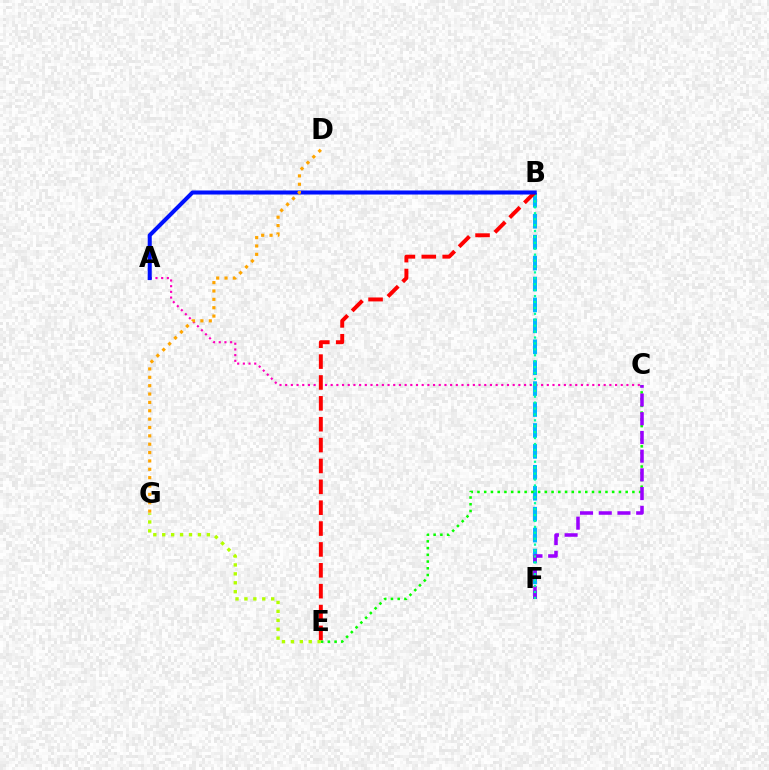{('A', 'C'): [{'color': '#ff00bd', 'line_style': 'dotted', 'thickness': 1.55}], ('B', 'F'): [{'color': '#00b5ff', 'line_style': 'dashed', 'thickness': 2.84}, {'color': '#00ff9d', 'line_style': 'dotted', 'thickness': 1.61}], ('C', 'E'): [{'color': '#08ff00', 'line_style': 'dotted', 'thickness': 1.83}], ('C', 'F'): [{'color': '#9b00ff', 'line_style': 'dashed', 'thickness': 2.54}], ('B', 'E'): [{'color': '#ff0000', 'line_style': 'dashed', 'thickness': 2.84}], ('A', 'B'): [{'color': '#0010ff', 'line_style': 'solid', 'thickness': 2.91}], ('D', 'G'): [{'color': '#ffa500', 'line_style': 'dotted', 'thickness': 2.27}], ('E', 'G'): [{'color': '#b3ff00', 'line_style': 'dotted', 'thickness': 2.42}]}